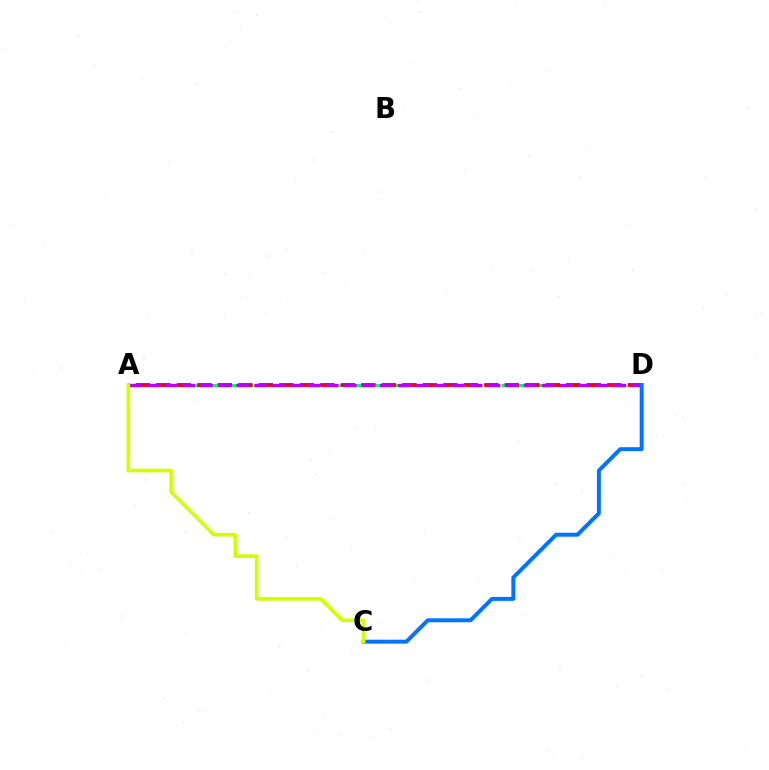{('A', 'D'): [{'color': '#00ff5c', 'line_style': 'dashed', 'thickness': 2.2}, {'color': '#ff0000', 'line_style': 'dashed', 'thickness': 2.78}, {'color': '#b900ff', 'line_style': 'dashed', 'thickness': 2.44}], ('C', 'D'): [{'color': '#0074ff', 'line_style': 'solid', 'thickness': 2.85}], ('A', 'C'): [{'color': '#d1ff00', 'line_style': 'solid', 'thickness': 2.61}]}